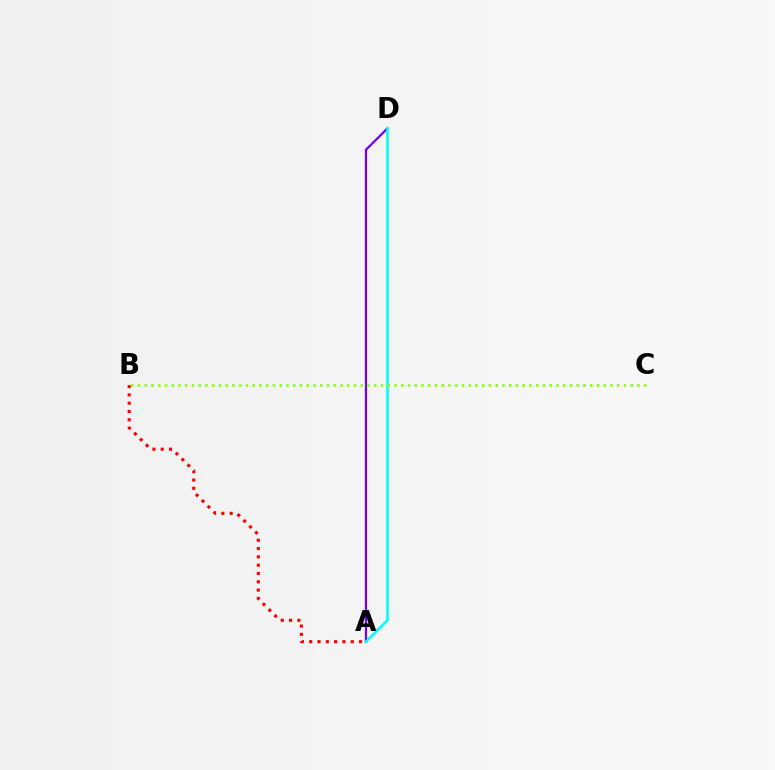{('A', 'D'): [{'color': '#7200ff', 'line_style': 'solid', 'thickness': 1.62}, {'color': '#00fff6', 'line_style': 'solid', 'thickness': 1.87}], ('A', 'B'): [{'color': '#ff0000', 'line_style': 'dotted', 'thickness': 2.26}], ('B', 'C'): [{'color': '#84ff00', 'line_style': 'dotted', 'thickness': 1.83}]}